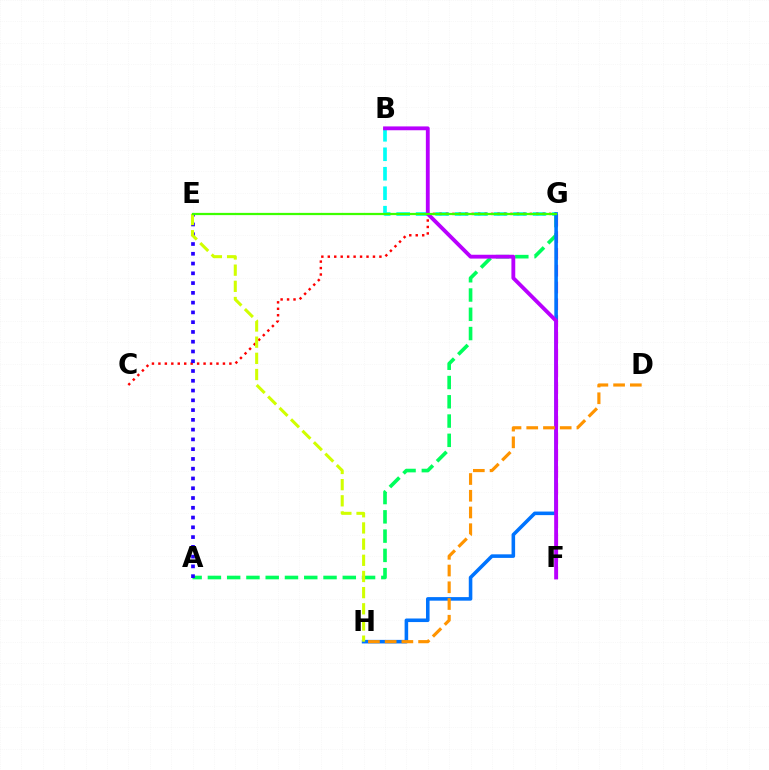{('B', 'G'): [{'color': '#00fff6', 'line_style': 'dashed', 'thickness': 2.65}], ('A', 'G'): [{'color': '#00ff5c', 'line_style': 'dashed', 'thickness': 2.62}], ('F', 'G'): [{'color': '#ff00ac', 'line_style': 'dashed', 'thickness': 2.28}], ('C', 'G'): [{'color': '#ff0000', 'line_style': 'dotted', 'thickness': 1.75}], ('G', 'H'): [{'color': '#0074ff', 'line_style': 'solid', 'thickness': 2.57}], ('A', 'E'): [{'color': '#2500ff', 'line_style': 'dotted', 'thickness': 2.65}], ('B', 'F'): [{'color': '#b900ff', 'line_style': 'solid', 'thickness': 2.76}], ('E', 'H'): [{'color': '#d1ff00', 'line_style': 'dashed', 'thickness': 2.2}], ('E', 'G'): [{'color': '#3dff00', 'line_style': 'solid', 'thickness': 1.61}], ('D', 'H'): [{'color': '#ff9400', 'line_style': 'dashed', 'thickness': 2.27}]}